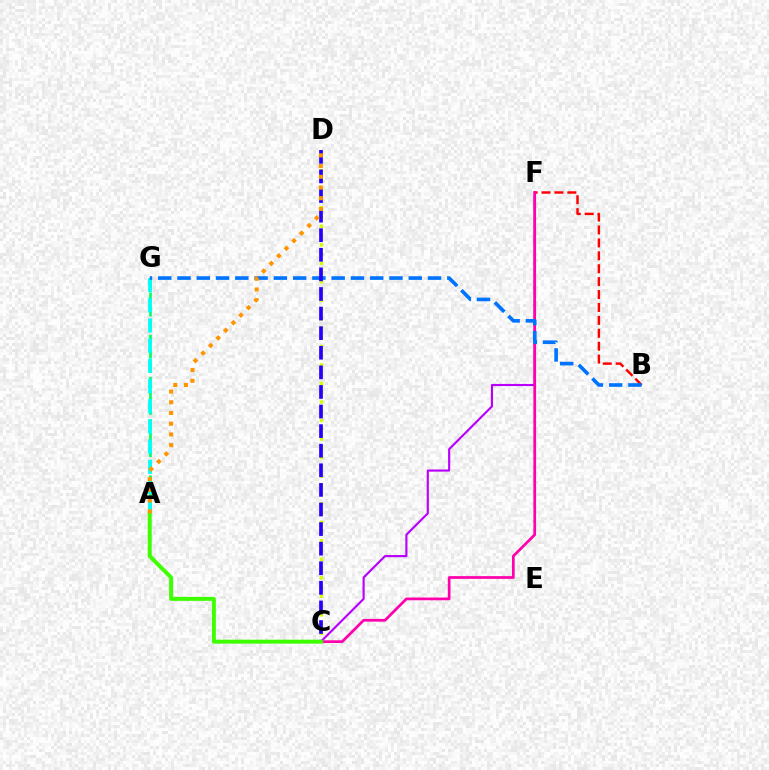{('C', 'F'): [{'color': '#b900ff', 'line_style': 'solid', 'thickness': 1.54}, {'color': '#ff00ac', 'line_style': 'solid', 'thickness': 1.96}], ('B', 'F'): [{'color': '#ff0000', 'line_style': 'dashed', 'thickness': 1.75}], ('A', 'G'): [{'color': '#00ff5c', 'line_style': 'dashed', 'thickness': 1.91}, {'color': '#00fff6', 'line_style': 'dashed', 'thickness': 2.74}], ('C', 'D'): [{'color': '#d1ff00', 'line_style': 'dotted', 'thickness': 2.51}, {'color': '#2500ff', 'line_style': 'dashed', 'thickness': 2.66}], ('B', 'G'): [{'color': '#0074ff', 'line_style': 'dashed', 'thickness': 2.62}], ('A', 'C'): [{'color': '#3dff00', 'line_style': 'solid', 'thickness': 2.84}], ('A', 'D'): [{'color': '#ff9400', 'line_style': 'dotted', 'thickness': 2.91}]}